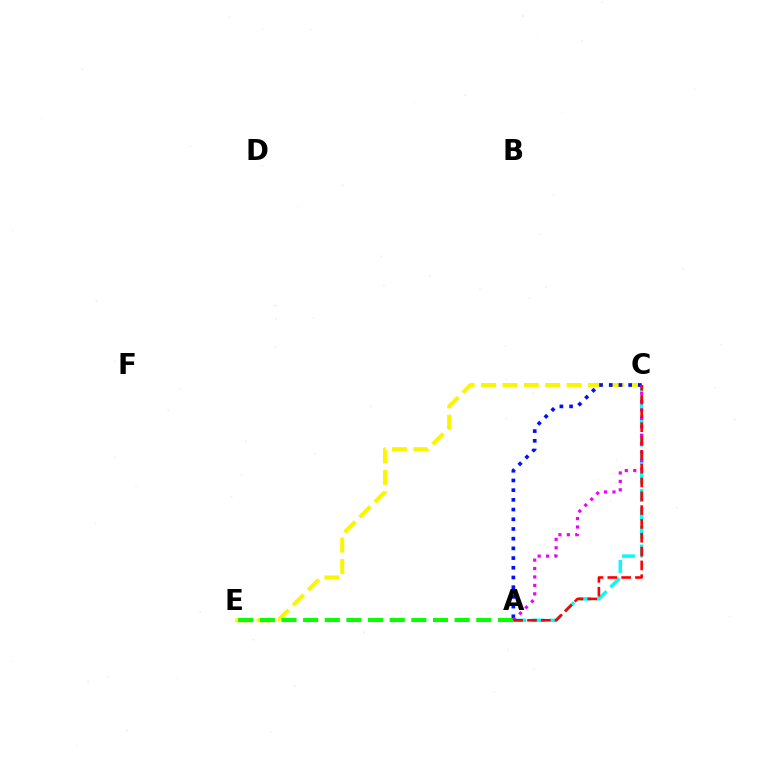{('C', 'E'): [{'color': '#fcf500', 'line_style': 'dashed', 'thickness': 2.9}], ('A', 'C'): [{'color': '#00fff6', 'line_style': 'dashed', 'thickness': 2.51}, {'color': '#0010ff', 'line_style': 'dotted', 'thickness': 2.64}, {'color': '#ee00ff', 'line_style': 'dotted', 'thickness': 2.29}, {'color': '#ff0000', 'line_style': 'dashed', 'thickness': 1.88}], ('A', 'E'): [{'color': '#08ff00', 'line_style': 'dashed', 'thickness': 2.94}]}